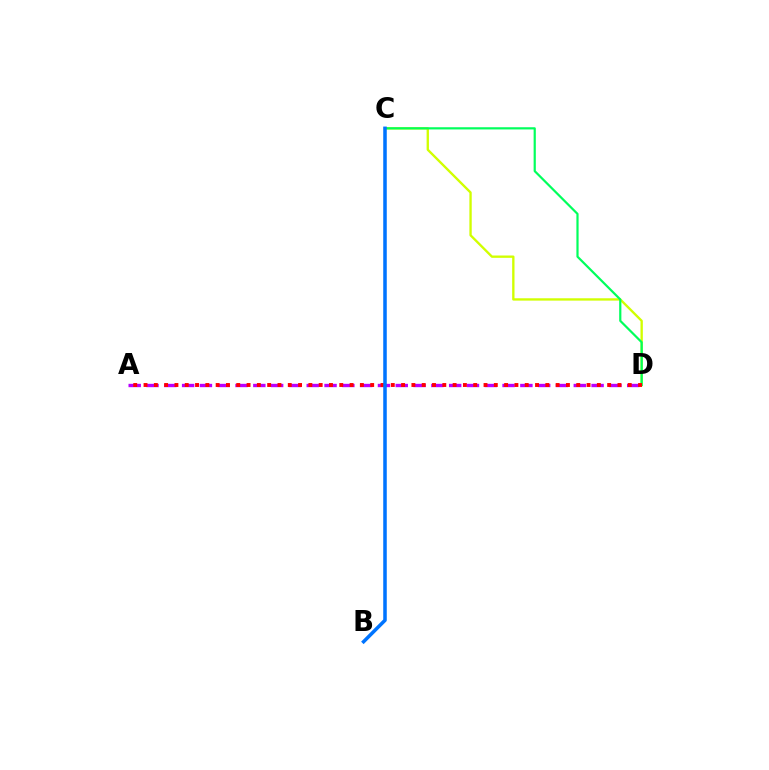{('A', 'D'): [{'color': '#b900ff', 'line_style': 'dashed', 'thickness': 2.42}, {'color': '#ff0000', 'line_style': 'dotted', 'thickness': 2.8}], ('C', 'D'): [{'color': '#d1ff00', 'line_style': 'solid', 'thickness': 1.69}, {'color': '#00ff5c', 'line_style': 'solid', 'thickness': 1.58}], ('B', 'C'): [{'color': '#0074ff', 'line_style': 'solid', 'thickness': 2.54}]}